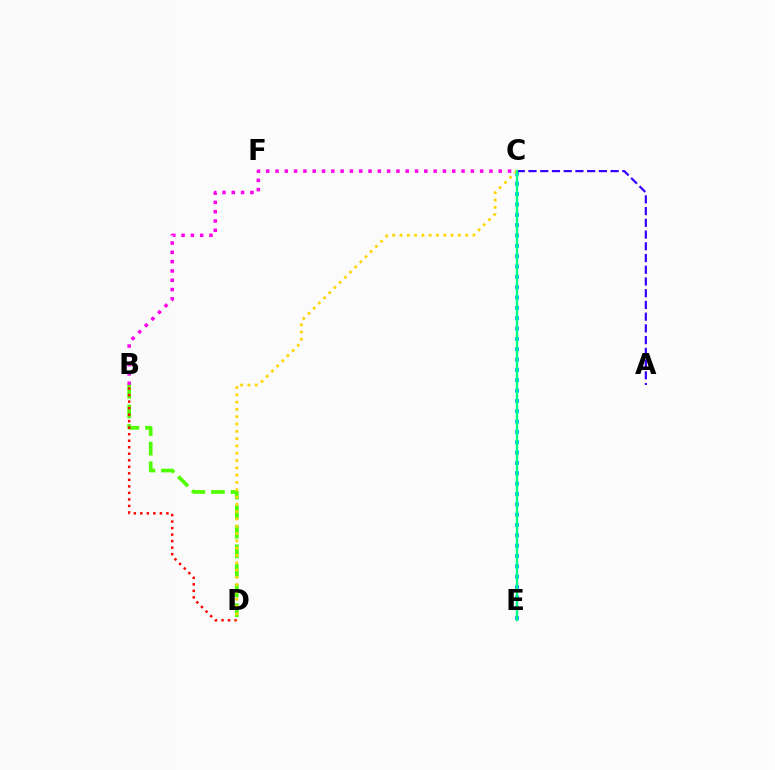{('C', 'E'): [{'color': '#009eff', 'line_style': 'dotted', 'thickness': 2.81}, {'color': '#00ff86', 'line_style': 'solid', 'thickness': 1.72}], ('B', 'D'): [{'color': '#4fff00', 'line_style': 'dashed', 'thickness': 2.66}, {'color': '#ff0000', 'line_style': 'dotted', 'thickness': 1.77}], ('A', 'C'): [{'color': '#3700ff', 'line_style': 'dashed', 'thickness': 1.59}], ('B', 'C'): [{'color': '#ff00ed', 'line_style': 'dotted', 'thickness': 2.53}], ('C', 'D'): [{'color': '#ffd500', 'line_style': 'dotted', 'thickness': 1.98}]}